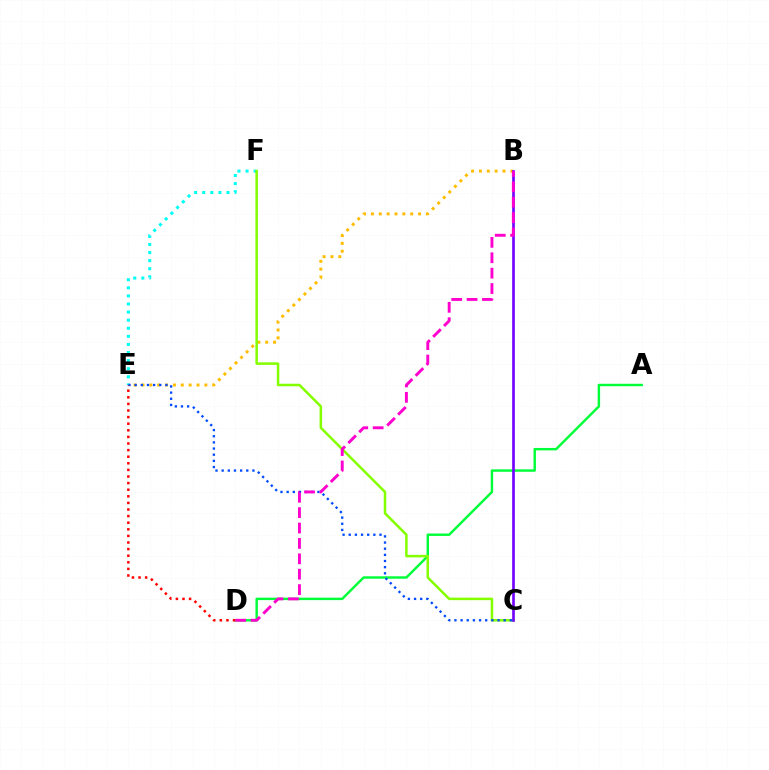{('A', 'D'): [{'color': '#00ff39', 'line_style': 'solid', 'thickness': 1.76}], ('B', 'E'): [{'color': '#ffbd00', 'line_style': 'dotted', 'thickness': 2.13}], ('E', 'F'): [{'color': '#00fff6', 'line_style': 'dotted', 'thickness': 2.2}], ('C', 'F'): [{'color': '#84ff00', 'line_style': 'solid', 'thickness': 1.82}], ('B', 'C'): [{'color': '#7200ff', 'line_style': 'solid', 'thickness': 1.91}], ('C', 'E'): [{'color': '#004bff', 'line_style': 'dotted', 'thickness': 1.67}], ('D', 'E'): [{'color': '#ff0000', 'line_style': 'dotted', 'thickness': 1.79}], ('B', 'D'): [{'color': '#ff00cf', 'line_style': 'dashed', 'thickness': 2.09}]}